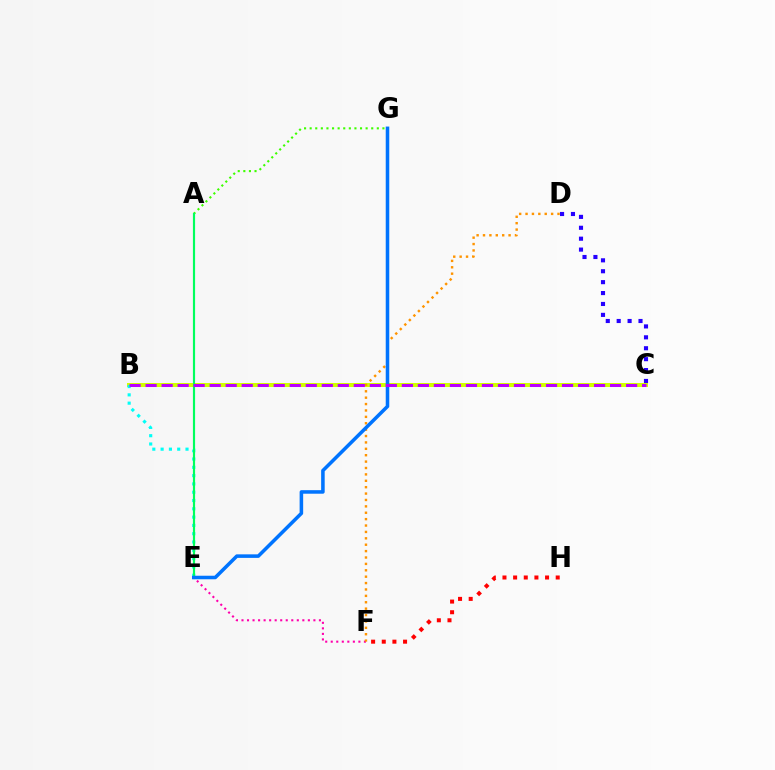{('F', 'H'): [{'color': '#ff0000', 'line_style': 'dotted', 'thickness': 2.89}], ('E', 'F'): [{'color': '#ff00ac', 'line_style': 'dotted', 'thickness': 1.5}], ('B', 'C'): [{'color': '#d1ff00', 'line_style': 'solid', 'thickness': 2.87}, {'color': '#b900ff', 'line_style': 'dashed', 'thickness': 2.18}], ('D', 'F'): [{'color': '#ff9400', 'line_style': 'dotted', 'thickness': 1.74}], ('C', 'D'): [{'color': '#2500ff', 'line_style': 'dotted', 'thickness': 2.96}], ('A', 'G'): [{'color': '#3dff00', 'line_style': 'dotted', 'thickness': 1.52}], ('B', 'E'): [{'color': '#00fff6', 'line_style': 'dotted', 'thickness': 2.25}], ('A', 'E'): [{'color': '#00ff5c', 'line_style': 'solid', 'thickness': 1.56}], ('E', 'G'): [{'color': '#0074ff', 'line_style': 'solid', 'thickness': 2.55}]}